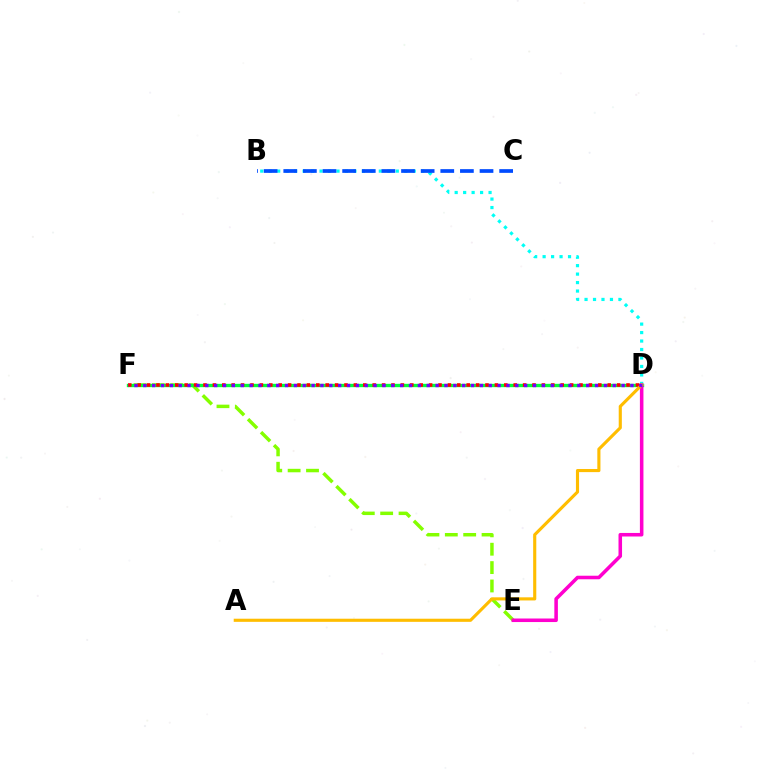{('E', 'F'): [{'color': '#84ff00', 'line_style': 'dashed', 'thickness': 2.5}], ('D', 'F'): [{'color': '#00ff39', 'line_style': 'solid', 'thickness': 2.42}, {'color': '#ff0000', 'line_style': 'dotted', 'thickness': 2.55}, {'color': '#7200ff', 'line_style': 'dotted', 'thickness': 2.41}], ('B', 'D'): [{'color': '#00fff6', 'line_style': 'dotted', 'thickness': 2.3}], ('D', 'E'): [{'color': '#ff00cf', 'line_style': 'solid', 'thickness': 2.55}], ('A', 'D'): [{'color': '#ffbd00', 'line_style': 'solid', 'thickness': 2.25}], ('B', 'C'): [{'color': '#004bff', 'line_style': 'dashed', 'thickness': 2.67}]}